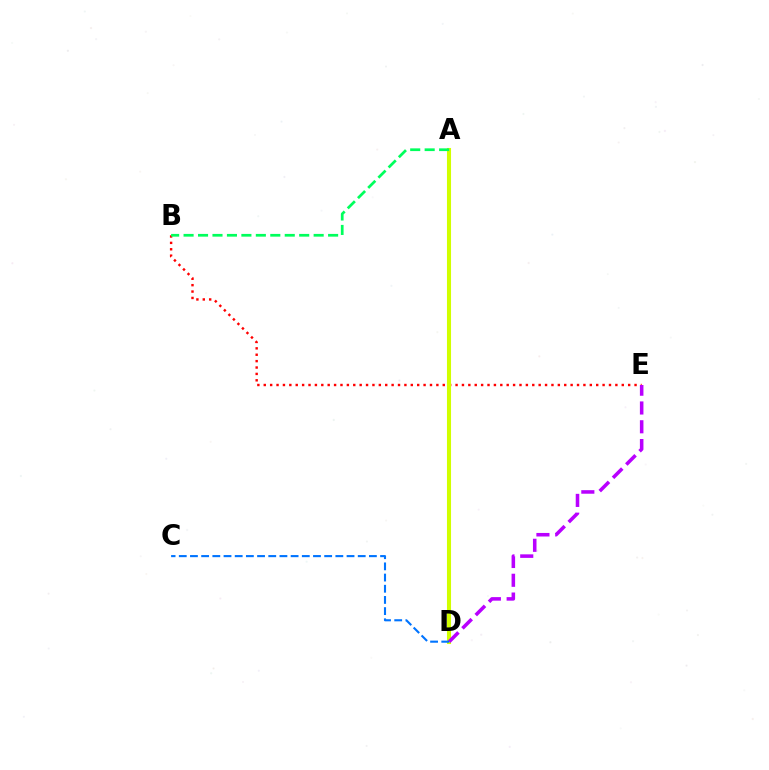{('B', 'E'): [{'color': '#ff0000', 'line_style': 'dotted', 'thickness': 1.74}], ('A', 'D'): [{'color': '#d1ff00', 'line_style': 'solid', 'thickness': 2.94}], ('A', 'B'): [{'color': '#00ff5c', 'line_style': 'dashed', 'thickness': 1.96}], ('D', 'E'): [{'color': '#b900ff', 'line_style': 'dashed', 'thickness': 2.55}], ('C', 'D'): [{'color': '#0074ff', 'line_style': 'dashed', 'thickness': 1.52}]}